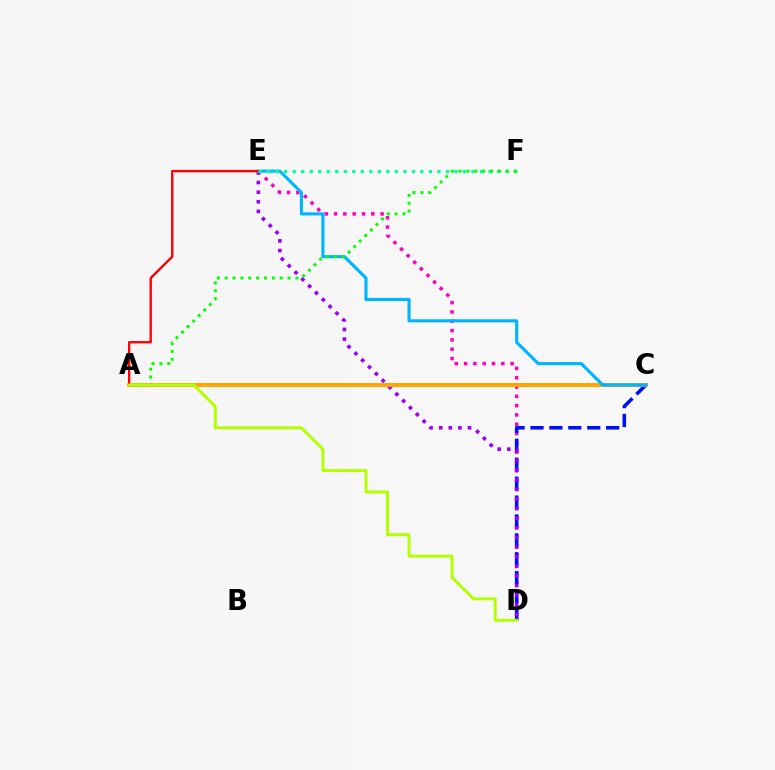{('D', 'E'): [{'color': '#ff00bd', 'line_style': 'dotted', 'thickness': 2.53}, {'color': '#9b00ff', 'line_style': 'dotted', 'thickness': 2.61}], ('C', 'D'): [{'color': '#0010ff', 'line_style': 'dashed', 'thickness': 2.57}], ('A', 'C'): [{'color': '#ffa500', 'line_style': 'solid', 'thickness': 2.85}], ('C', 'E'): [{'color': '#00b5ff', 'line_style': 'solid', 'thickness': 2.25}], ('A', 'E'): [{'color': '#ff0000', 'line_style': 'solid', 'thickness': 1.7}], ('E', 'F'): [{'color': '#00ff9d', 'line_style': 'dotted', 'thickness': 2.31}], ('A', 'F'): [{'color': '#08ff00', 'line_style': 'dotted', 'thickness': 2.13}], ('A', 'D'): [{'color': '#b3ff00', 'line_style': 'solid', 'thickness': 2.12}]}